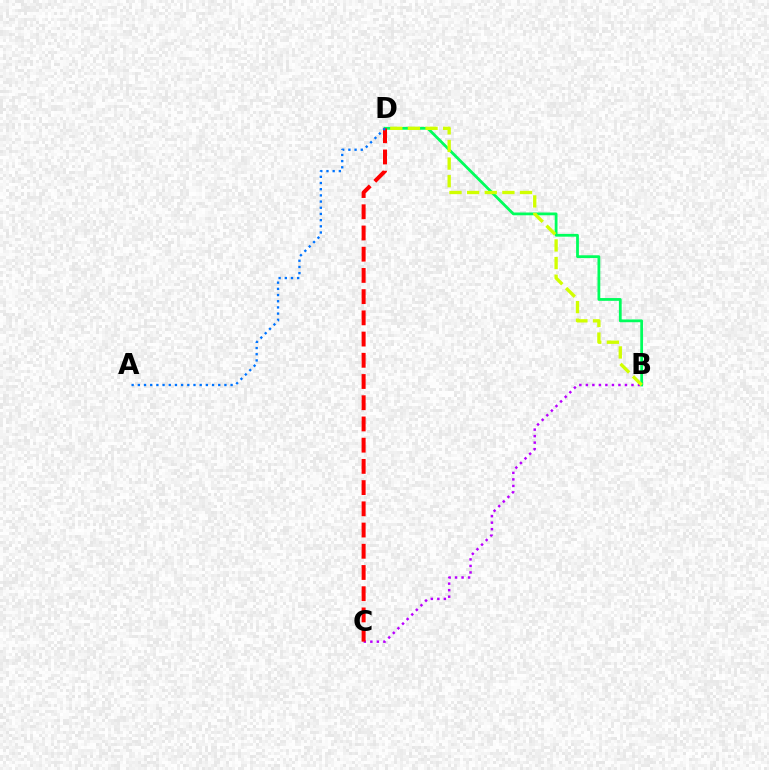{('B', 'D'): [{'color': '#00ff5c', 'line_style': 'solid', 'thickness': 2.01}, {'color': '#d1ff00', 'line_style': 'dashed', 'thickness': 2.39}], ('B', 'C'): [{'color': '#b900ff', 'line_style': 'dotted', 'thickness': 1.77}], ('C', 'D'): [{'color': '#ff0000', 'line_style': 'dashed', 'thickness': 2.88}], ('A', 'D'): [{'color': '#0074ff', 'line_style': 'dotted', 'thickness': 1.68}]}